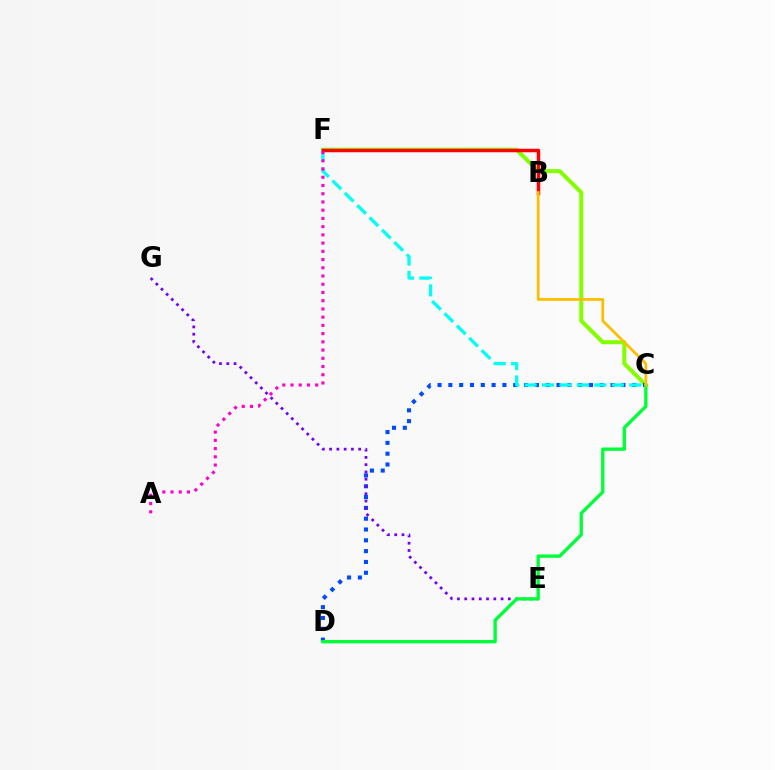{('C', 'F'): [{'color': '#84ff00', 'line_style': 'solid', 'thickness': 2.91}, {'color': '#00fff6', 'line_style': 'dashed', 'thickness': 2.37}], ('C', 'D'): [{'color': '#004bff', 'line_style': 'dotted', 'thickness': 2.94}, {'color': '#00ff39', 'line_style': 'solid', 'thickness': 2.41}], ('E', 'G'): [{'color': '#7200ff', 'line_style': 'dotted', 'thickness': 1.97}], ('B', 'F'): [{'color': '#ff0000', 'line_style': 'solid', 'thickness': 2.52}], ('B', 'C'): [{'color': '#ffbd00', 'line_style': 'solid', 'thickness': 1.98}], ('A', 'F'): [{'color': '#ff00cf', 'line_style': 'dotted', 'thickness': 2.24}]}